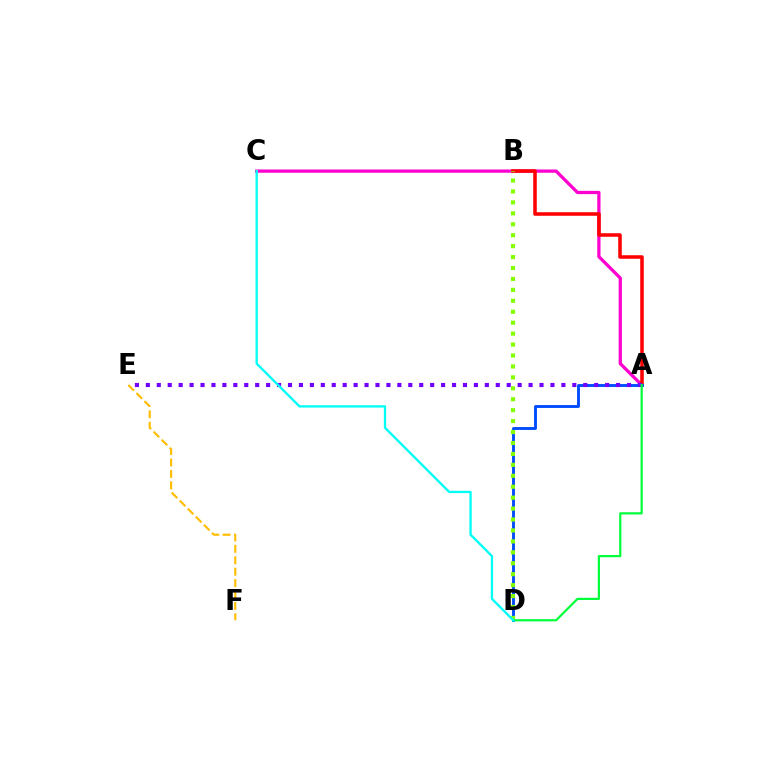{('A', 'C'): [{'color': '#ff00cf', 'line_style': 'solid', 'thickness': 2.35}], ('A', 'B'): [{'color': '#ff0000', 'line_style': 'solid', 'thickness': 2.55}], ('A', 'D'): [{'color': '#004bff', 'line_style': 'solid', 'thickness': 2.07}, {'color': '#00ff39', 'line_style': 'solid', 'thickness': 1.58}], ('B', 'D'): [{'color': '#84ff00', 'line_style': 'dotted', 'thickness': 2.97}], ('E', 'F'): [{'color': '#ffbd00', 'line_style': 'dashed', 'thickness': 1.55}], ('A', 'E'): [{'color': '#7200ff', 'line_style': 'dotted', 'thickness': 2.97}], ('C', 'D'): [{'color': '#00fff6', 'line_style': 'solid', 'thickness': 1.67}]}